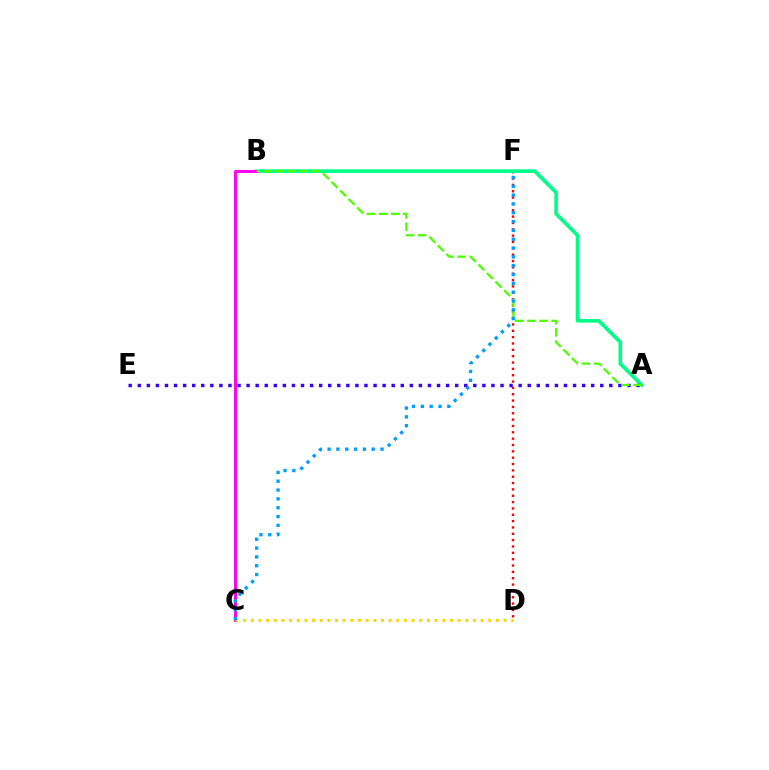{('D', 'F'): [{'color': '#ff0000', 'line_style': 'dotted', 'thickness': 1.72}], ('A', 'B'): [{'color': '#00ff86', 'line_style': 'solid', 'thickness': 2.61}, {'color': '#4fff00', 'line_style': 'dashed', 'thickness': 1.64}], ('B', 'C'): [{'color': '#ff00ed', 'line_style': 'solid', 'thickness': 2.11}], ('A', 'E'): [{'color': '#3700ff', 'line_style': 'dotted', 'thickness': 2.46}], ('C', 'D'): [{'color': '#ffd500', 'line_style': 'dotted', 'thickness': 2.08}], ('C', 'F'): [{'color': '#009eff', 'line_style': 'dotted', 'thickness': 2.4}]}